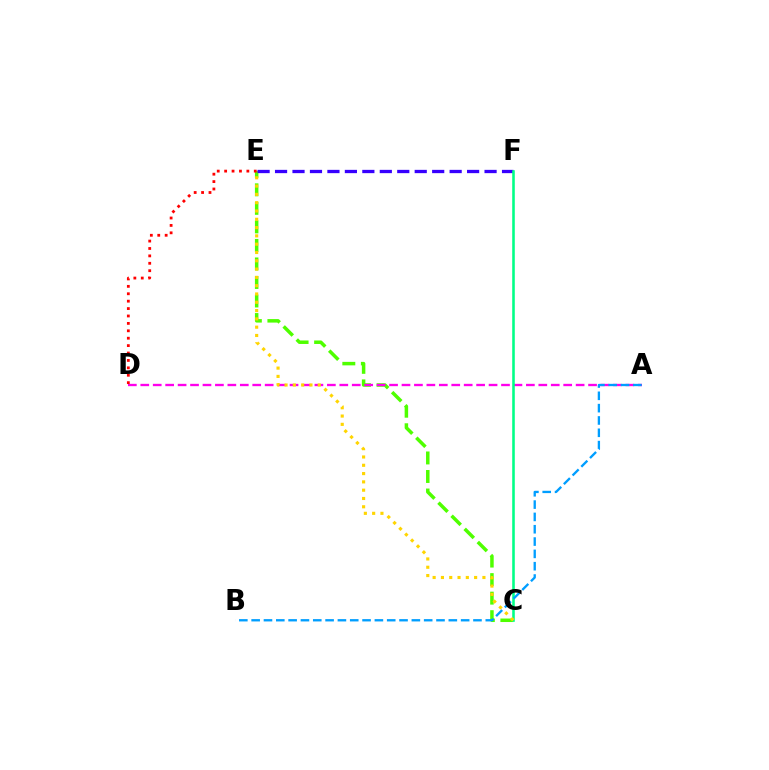{('C', 'E'): [{'color': '#4fff00', 'line_style': 'dashed', 'thickness': 2.52}, {'color': '#ffd500', 'line_style': 'dotted', 'thickness': 2.25}], ('E', 'F'): [{'color': '#3700ff', 'line_style': 'dashed', 'thickness': 2.37}], ('A', 'D'): [{'color': '#ff00ed', 'line_style': 'dashed', 'thickness': 1.69}], ('C', 'F'): [{'color': '#00ff86', 'line_style': 'solid', 'thickness': 1.85}], ('A', 'B'): [{'color': '#009eff', 'line_style': 'dashed', 'thickness': 1.67}], ('D', 'E'): [{'color': '#ff0000', 'line_style': 'dotted', 'thickness': 2.01}]}